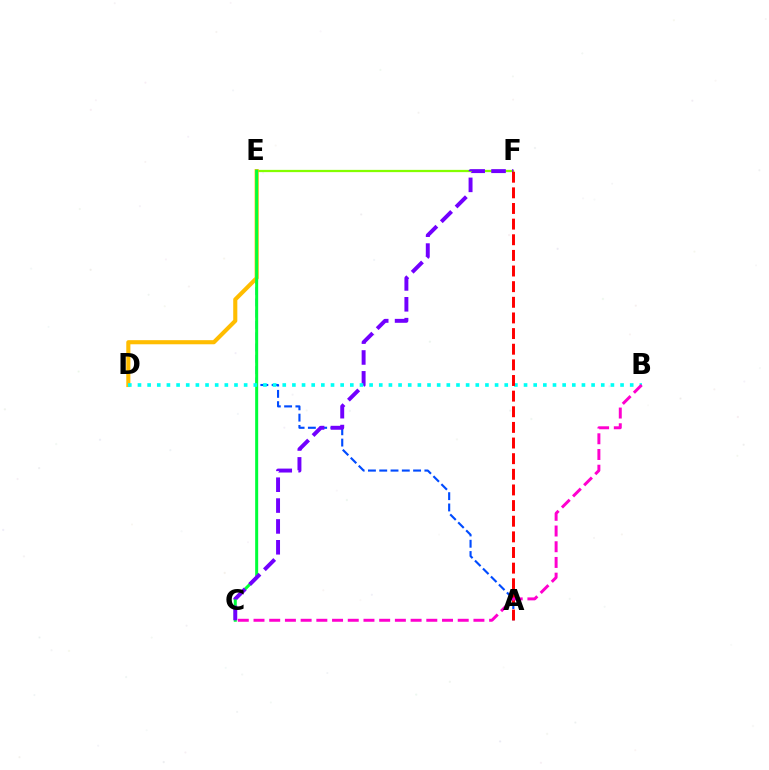{('A', 'E'): [{'color': '#004bff', 'line_style': 'dashed', 'thickness': 1.53}], ('E', 'F'): [{'color': '#84ff00', 'line_style': 'solid', 'thickness': 1.63}], ('D', 'E'): [{'color': '#ffbd00', 'line_style': 'solid', 'thickness': 2.95}], ('C', 'E'): [{'color': '#00ff39', 'line_style': 'solid', 'thickness': 2.17}], ('C', 'F'): [{'color': '#7200ff', 'line_style': 'dashed', 'thickness': 2.83}], ('B', 'D'): [{'color': '#00fff6', 'line_style': 'dotted', 'thickness': 2.62}], ('A', 'F'): [{'color': '#ff0000', 'line_style': 'dashed', 'thickness': 2.12}], ('B', 'C'): [{'color': '#ff00cf', 'line_style': 'dashed', 'thickness': 2.13}]}